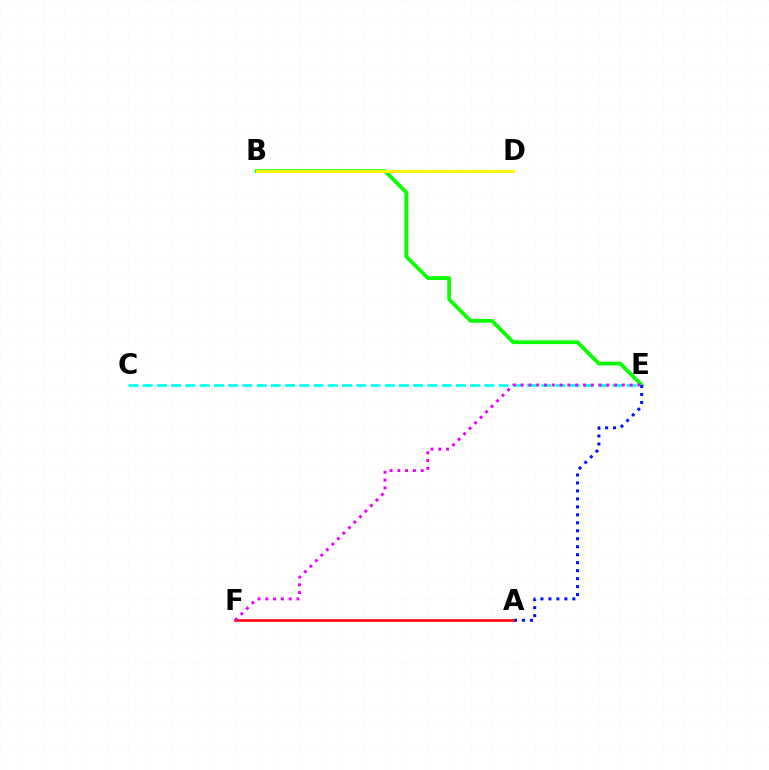{('B', 'E'): [{'color': '#08ff00', 'line_style': 'solid', 'thickness': 2.72}], ('C', 'E'): [{'color': '#00fff6', 'line_style': 'dashed', 'thickness': 1.93}], ('A', 'E'): [{'color': '#0010ff', 'line_style': 'dotted', 'thickness': 2.17}], ('A', 'F'): [{'color': '#ff0000', 'line_style': 'solid', 'thickness': 1.84}], ('E', 'F'): [{'color': '#ee00ff', 'line_style': 'dotted', 'thickness': 2.12}], ('B', 'D'): [{'color': '#fcf500', 'line_style': 'solid', 'thickness': 2.11}]}